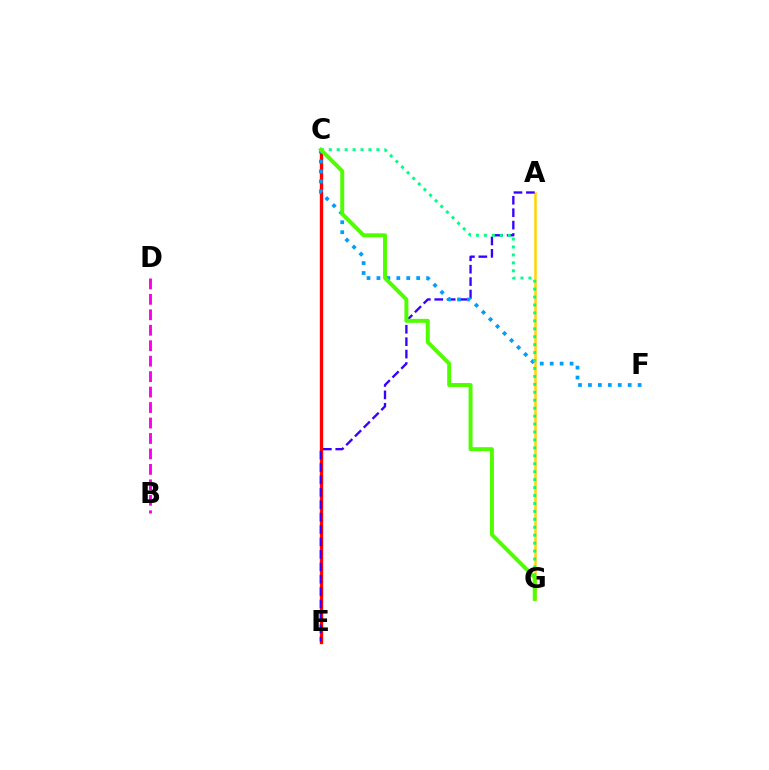{('B', 'D'): [{'color': '#ff00ed', 'line_style': 'dashed', 'thickness': 2.1}], ('A', 'G'): [{'color': '#ffd500', 'line_style': 'solid', 'thickness': 1.81}], ('C', 'E'): [{'color': '#ff0000', 'line_style': 'solid', 'thickness': 2.39}], ('A', 'E'): [{'color': '#3700ff', 'line_style': 'dashed', 'thickness': 1.69}], ('C', 'F'): [{'color': '#009eff', 'line_style': 'dotted', 'thickness': 2.7}], ('C', 'G'): [{'color': '#00ff86', 'line_style': 'dotted', 'thickness': 2.16}, {'color': '#4fff00', 'line_style': 'solid', 'thickness': 2.85}]}